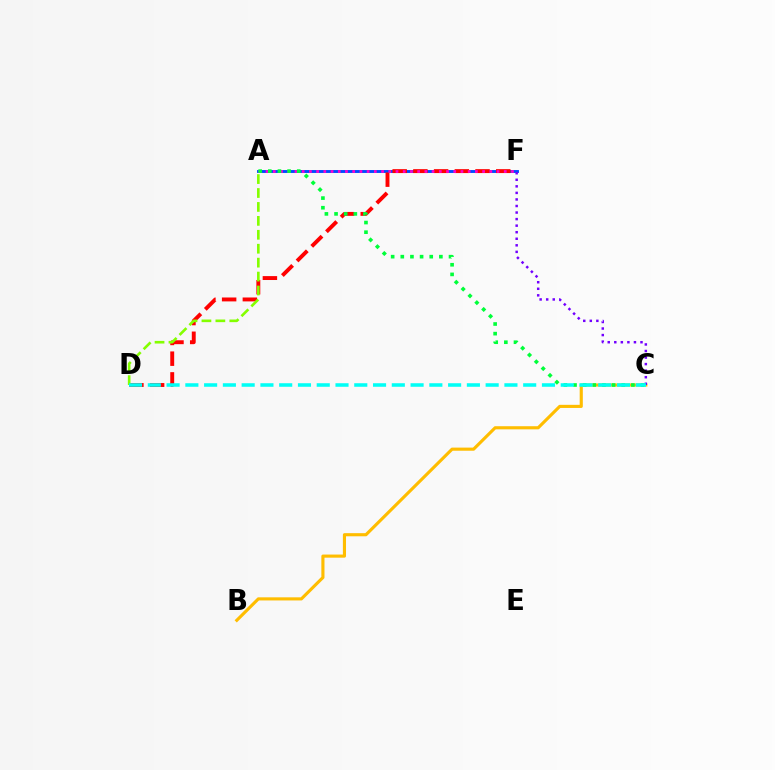{('A', 'F'): [{'color': '#004bff', 'line_style': 'solid', 'thickness': 2.08}, {'color': '#ff00cf', 'line_style': 'dotted', 'thickness': 1.96}], ('B', 'C'): [{'color': '#ffbd00', 'line_style': 'solid', 'thickness': 2.25}], ('D', 'F'): [{'color': '#ff0000', 'line_style': 'dashed', 'thickness': 2.81}], ('C', 'F'): [{'color': '#7200ff', 'line_style': 'dotted', 'thickness': 1.78}], ('A', 'D'): [{'color': '#84ff00', 'line_style': 'dashed', 'thickness': 1.89}], ('A', 'C'): [{'color': '#00ff39', 'line_style': 'dotted', 'thickness': 2.62}], ('C', 'D'): [{'color': '#00fff6', 'line_style': 'dashed', 'thickness': 2.55}]}